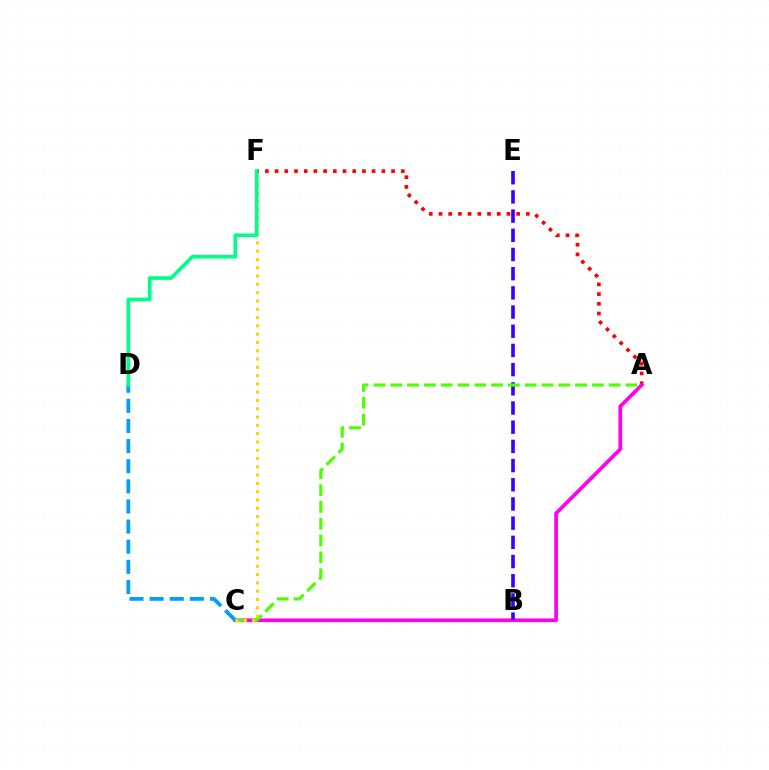{('A', 'F'): [{'color': '#ff0000', 'line_style': 'dotted', 'thickness': 2.64}], ('A', 'C'): [{'color': '#ff00ed', 'line_style': 'solid', 'thickness': 2.66}, {'color': '#4fff00', 'line_style': 'dashed', 'thickness': 2.28}], ('B', 'E'): [{'color': '#3700ff', 'line_style': 'dashed', 'thickness': 2.61}], ('C', 'D'): [{'color': '#009eff', 'line_style': 'dashed', 'thickness': 2.73}], ('C', 'F'): [{'color': '#ffd500', 'line_style': 'dotted', 'thickness': 2.25}], ('D', 'F'): [{'color': '#00ff86', 'line_style': 'solid', 'thickness': 2.65}]}